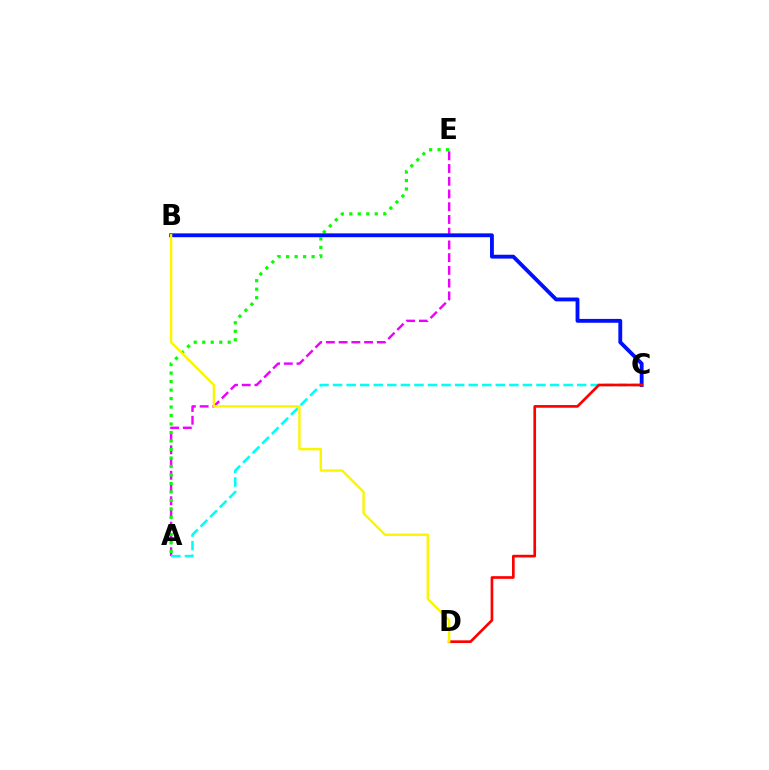{('A', 'E'): [{'color': '#ee00ff', 'line_style': 'dashed', 'thickness': 1.73}, {'color': '#08ff00', 'line_style': 'dotted', 'thickness': 2.31}], ('A', 'C'): [{'color': '#00fff6', 'line_style': 'dashed', 'thickness': 1.84}], ('B', 'C'): [{'color': '#0010ff', 'line_style': 'solid', 'thickness': 2.78}], ('C', 'D'): [{'color': '#ff0000', 'line_style': 'solid', 'thickness': 1.92}], ('B', 'D'): [{'color': '#fcf500', 'line_style': 'solid', 'thickness': 1.72}]}